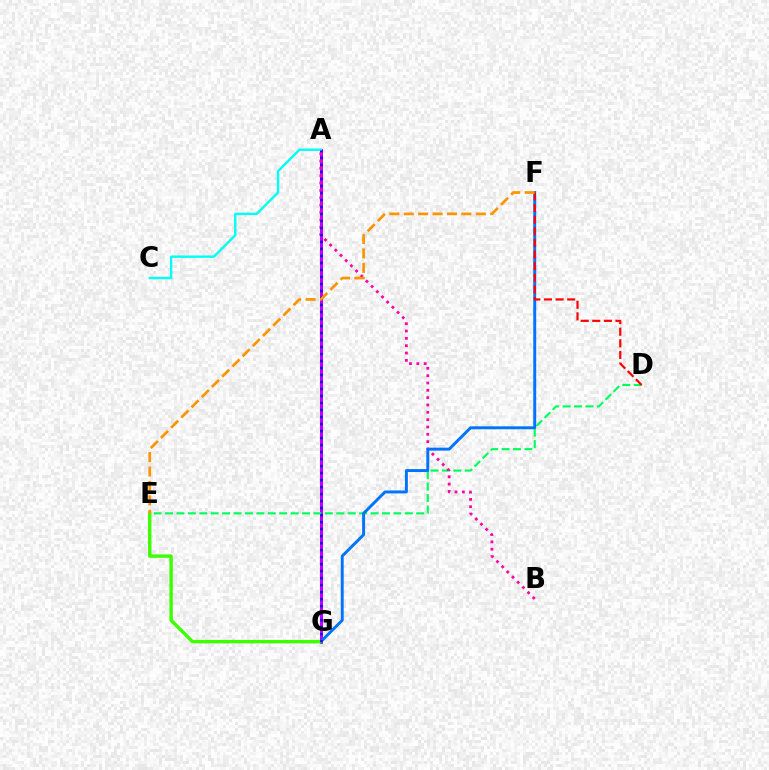{('A', 'G'): [{'color': '#d1ff00', 'line_style': 'dotted', 'thickness': 1.62}, {'color': '#b900ff', 'line_style': 'solid', 'thickness': 2.19}, {'color': '#2500ff', 'line_style': 'dotted', 'thickness': 1.9}], ('D', 'E'): [{'color': '#00ff5c', 'line_style': 'dashed', 'thickness': 1.55}], ('A', 'B'): [{'color': '#ff00ac', 'line_style': 'dotted', 'thickness': 1.99}], ('F', 'G'): [{'color': '#0074ff', 'line_style': 'solid', 'thickness': 2.11}], ('E', 'G'): [{'color': '#3dff00', 'line_style': 'solid', 'thickness': 2.45}], ('D', 'F'): [{'color': '#ff0000', 'line_style': 'dashed', 'thickness': 1.58}], ('A', 'C'): [{'color': '#00fff6', 'line_style': 'solid', 'thickness': 1.71}], ('E', 'F'): [{'color': '#ff9400', 'line_style': 'dashed', 'thickness': 1.96}]}